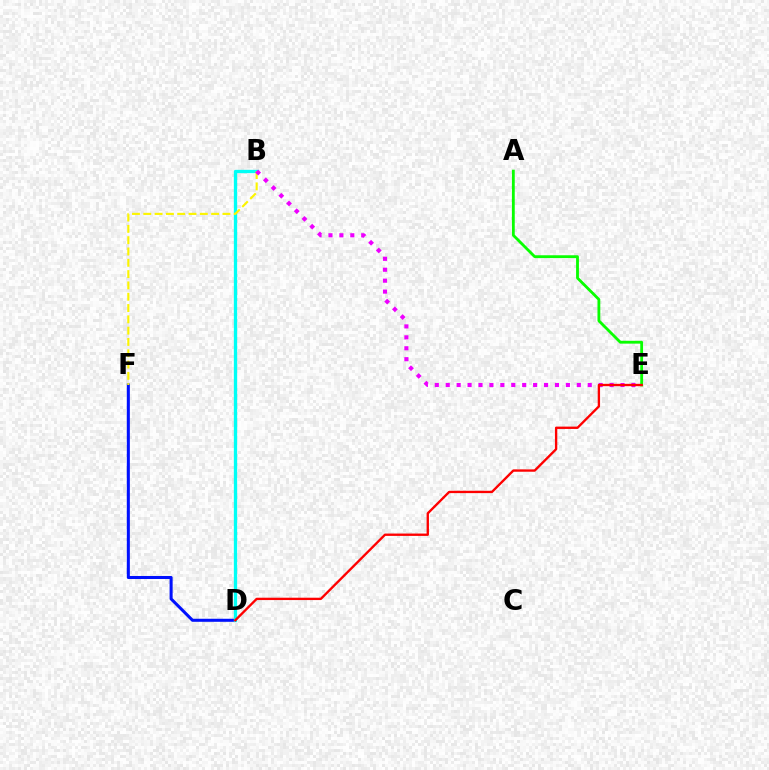{('D', 'F'): [{'color': '#0010ff', 'line_style': 'solid', 'thickness': 2.19}], ('B', 'D'): [{'color': '#00fff6', 'line_style': 'solid', 'thickness': 2.38}], ('B', 'F'): [{'color': '#fcf500', 'line_style': 'dashed', 'thickness': 1.54}], ('A', 'E'): [{'color': '#08ff00', 'line_style': 'solid', 'thickness': 2.03}], ('B', 'E'): [{'color': '#ee00ff', 'line_style': 'dotted', 'thickness': 2.97}], ('D', 'E'): [{'color': '#ff0000', 'line_style': 'solid', 'thickness': 1.69}]}